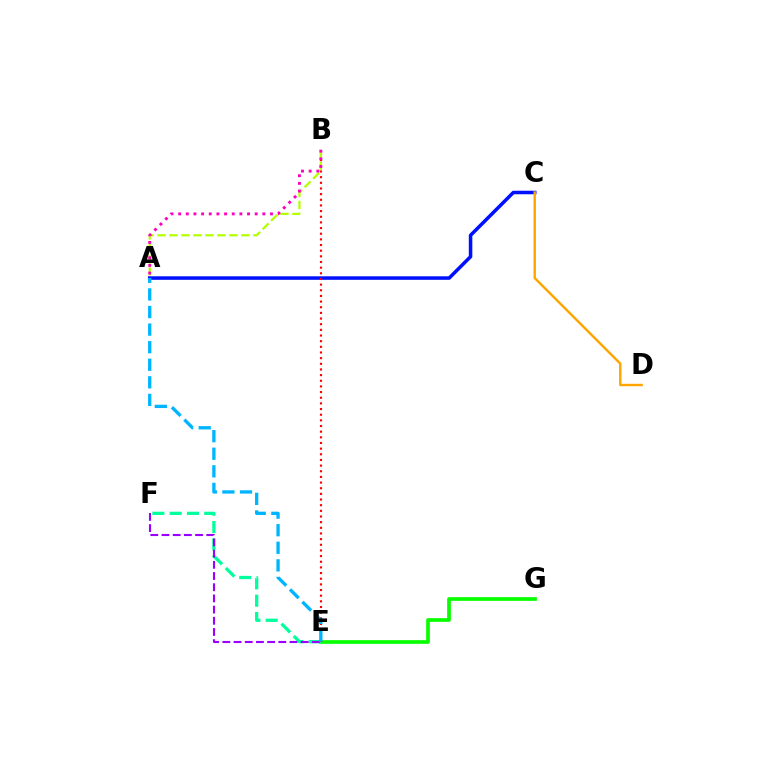{('E', 'G'): [{'color': '#08ff00', 'line_style': 'solid', 'thickness': 2.67}], ('E', 'F'): [{'color': '#00ff9d', 'line_style': 'dashed', 'thickness': 2.35}, {'color': '#9b00ff', 'line_style': 'dashed', 'thickness': 1.52}], ('A', 'C'): [{'color': '#0010ff', 'line_style': 'solid', 'thickness': 2.54}], ('B', 'E'): [{'color': '#ff0000', 'line_style': 'dotted', 'thickness': 1.54}], ('A', 'B'): [{'color': '#b3ff00', 'line_style': 'dashed', 'thickness': 1.63}, {'color': '#ff00bd', 'line_style': 'dotted', 'thickness': 2.08}], ('A', 'E'): [{'color': '#00b5ff', 'line_style': 'dashed', 'thickness': 2.39}], ('C', 'D'): [{'color': '#ffa500', 'line_style': 'solid', 'thickness': 1.74}]}